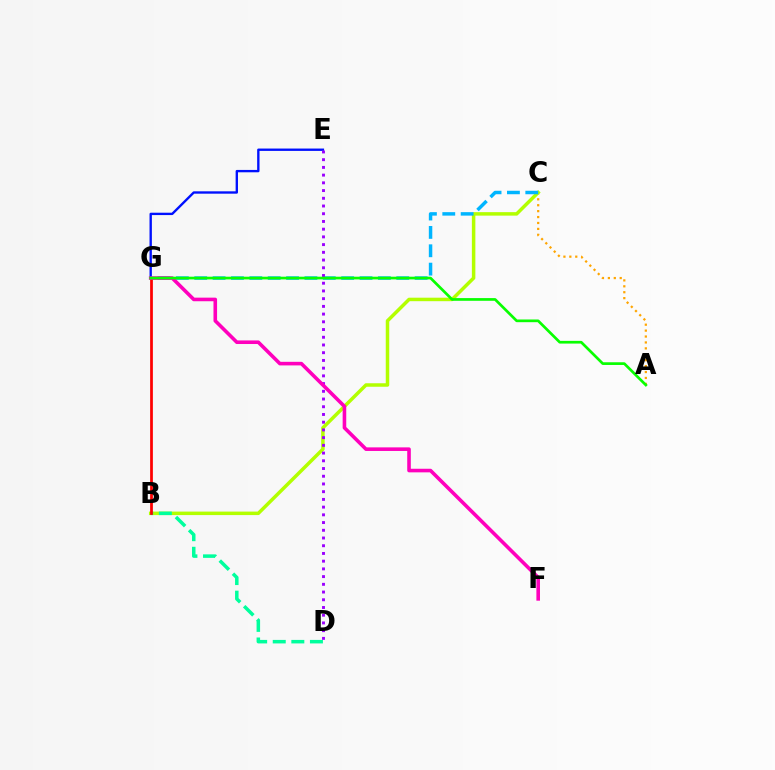{('A', 'C'): [{'color': '#ffa500', 'line_style': 'dotted', 'thickness': 1.61}], ('E', 'G'): [{'color': '#0010ff', 'line_style': 'solid', 'thickness': 1.7}], ('B', 'C'): [{'color': '#b3ff00', 'line_style': 'solid', 'thickness': 2.51}], ('C', 'G'): [{'color': '#00b5ff', 'line_style': 'dashed', 'thickness': 2.49}], ('B', 'D'): [{'color': '#00ff9d', 'line_style': 'dashed', 'thickness': 2.53}], ('B', 'G'): [{'color': '#ff0000', 'line_style': 'solid', 'thickness': 1.98}], ('D', 'E'): [{'color': '#9b00ff', 'line_style': 'dotted', 'thickness': 2.1}], ('F', 'G'): [{'color': '#ff00bd', 'line_style': 'solid', 'thickness': 2.59}], ('A', 'G'): [{'color': '#08ff00', 'line_style': 'solid', 'thickness': 1.94}]}